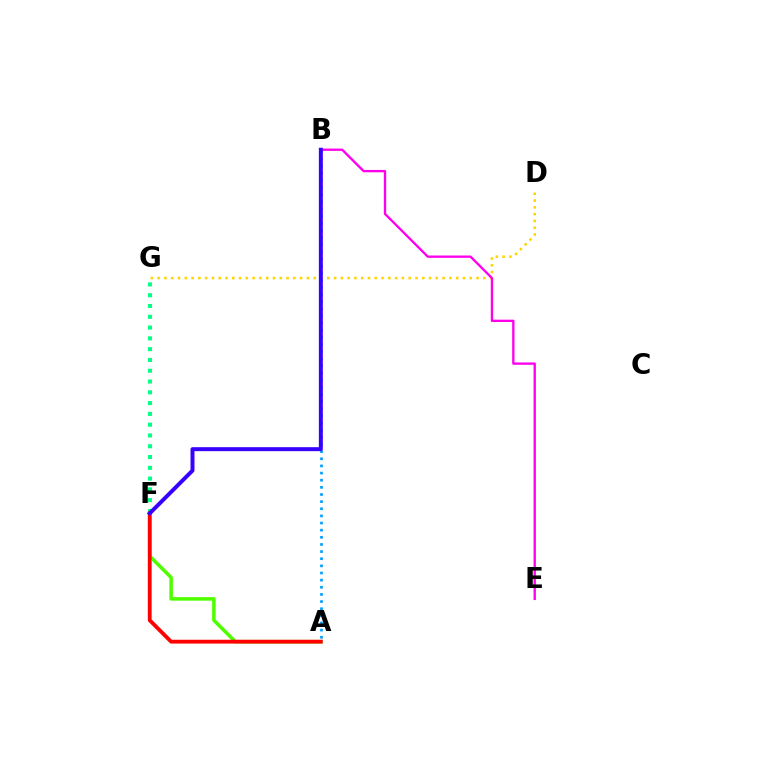{('A', 'F'): [{'color': '#4fff00', 'line_style': 'solid', 'thickness': 2.54}, {'color': '#ff0000', 'line_style': 'solid', 'thickness': 2.75}], ('F', 'G'): [{'color': '#00ff86', 'line_style': 'dotted', 'thickness': 2.93}], ('A', 'B'): [{'color': '#009eff', 'line_style': 'dotted', 'thickness': 1.94}], ('D', 'G'): [{'color': '#ffd500', 'line_style': 'dotted', 'thickness': 1.84}], ('B', 'E'): [{'color': '#ff00ed', 'line_style': 'solid', 'thickness': 1.69}], ('B', 'F'): [{'color': '#3700ff', 'line_style': 'solid', 'thickness': 2.86}]}